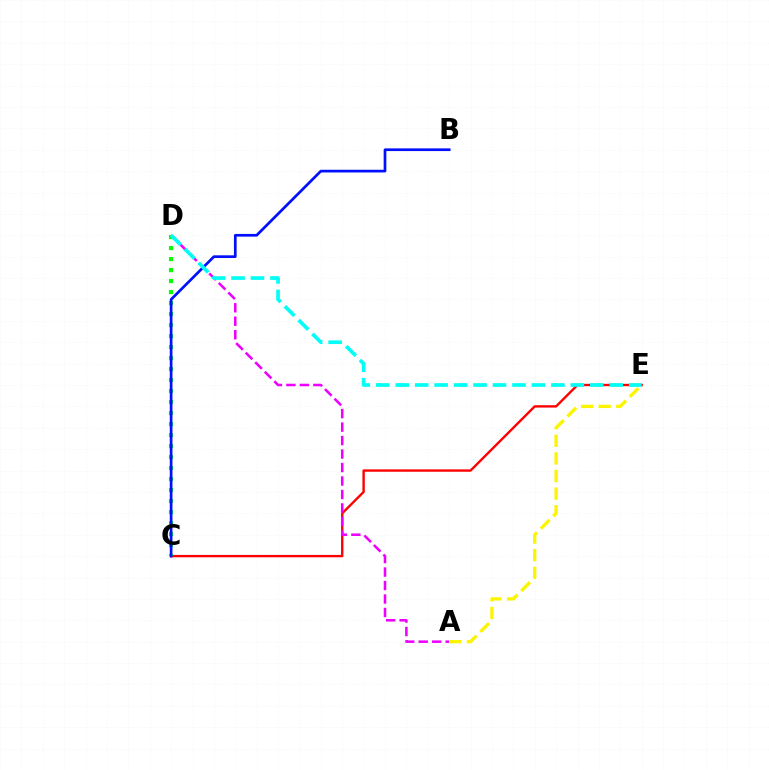{('C', 'E'): [{'color': '#ff0000', 'line_style': 'solid', 'thickness': 1.71}], ('C', 'D'): [{'color': '#08ff00', 'line_style': 'dotted', 'thickness': 2.99}], ('B', 'C'): [{'color': '#0010ff', 'line_style': 'solid', 'thickness': 1.94}], ('A', 'D'): [{'color': '#ee00ff', 'line_style': 'dashed', 'thickness': 1.83}], ('D', 'E'): [{'color': '#00fff6', 'line_style': 'dashed', 'thickness': 2.64}], ('A', 'E'): [{'color': '#fcf500', 'line_style': 'dashed', 'thickness': 2.39}]}